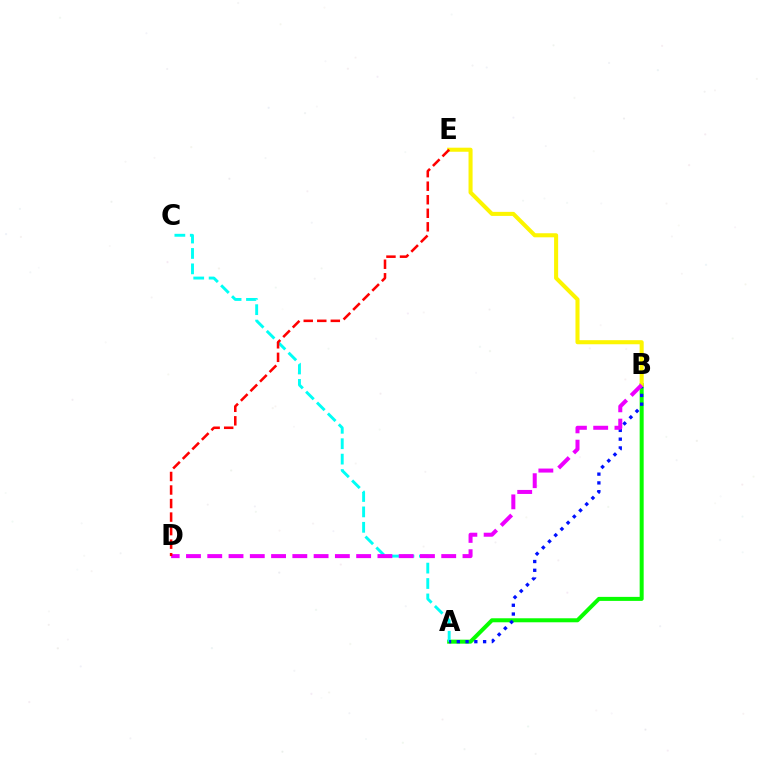{('A', 'B'): [{'color': '#08ff00', 'line_style': 'solid', 'thickness': 2.89}, {'color': '#0010ff', 'line_style': 'dotted', 'thickness': 2.38}], ('A', 'C'): [{'color': '#00fff6', 'line_style': 'dashed', 'thickness': 2.09}], ('B', 'E'): [{'color': '#fcf500', 'line_style': 'solid', 'thickness': 2.92}], ('B', 'D'): [{'color': '#ee00ff', 'line_style': 'dashed', 'thickness': 2.89}], ('D', 'E'): [{'color': '#ff0000', 'line_style': 'dashed', 'thickness': 1.84}]}